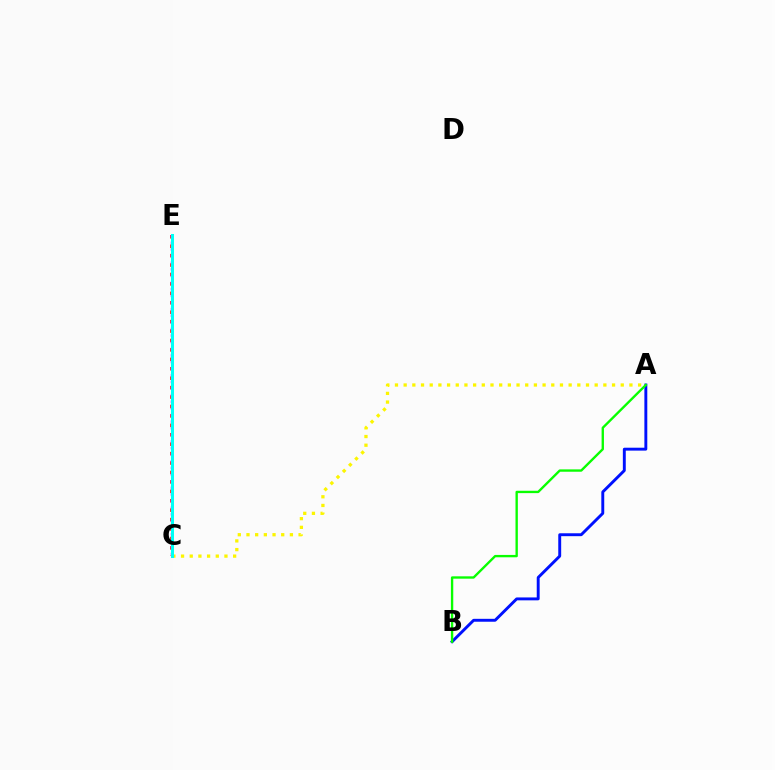{('A', 'C'): [{'color': '#fcf500', 'line_style': 'dotted', 'thickness': 2.36}], ('A', 'B'): [{'color': '#0010ff', 'line_style': 'solid', 'thickness': 2.1}, {'color': '#08ff00', 'line_style': 'solid', 'thickness': 1.7}], ('C', 'E'): [{'color': '#ff0000', 'line_style': 'dotted', 'thickness': 2.56}, {'color': '#ee00ff', 'line_style': 'dotted', 'thickness': 1.8}, {'color': '#00fff6', 'line_style': 'solid', 'thickness': 2.17}]}